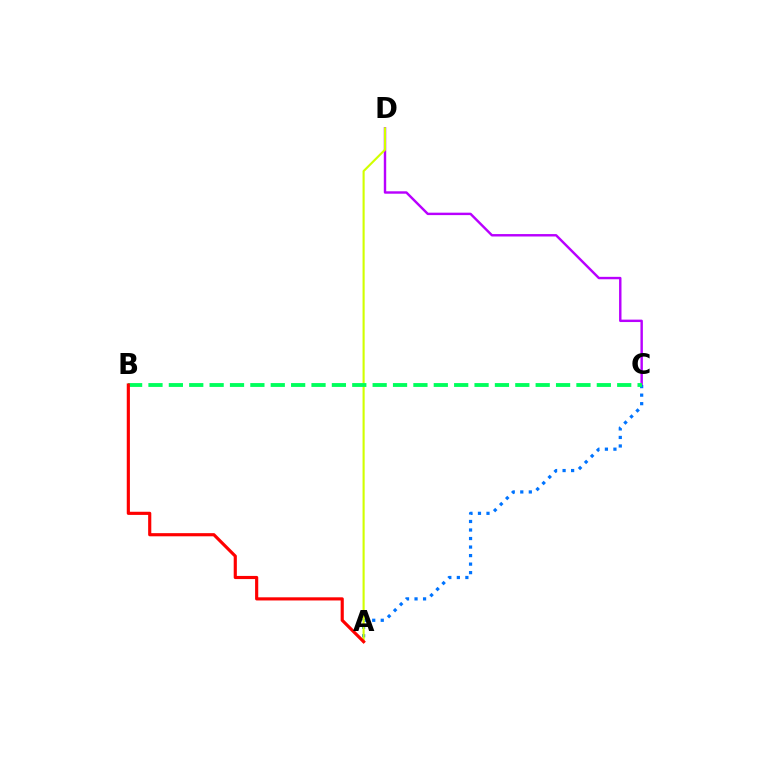{('C', 'D'): [{'color': '#b900ff', 'line_style': 'solid', 'thickness': 1.75}], ('A', 'C'): [{'color': '#0074ff', 'line_style': 'dotted', 'thickness': 2.32}], ('A', 'D'): [{'color': '#d1ff00', 'line_style': 'solid', 'thickness': 1.53}], ('B', 'C'): [{'color': '#00ff5c', 'line_style': 'dashed', 'thickness': 2.77}], ('A', 'B'): [{'color': '#ff0000', 'line_style': 'solid', 'thickness': 2.27}]}